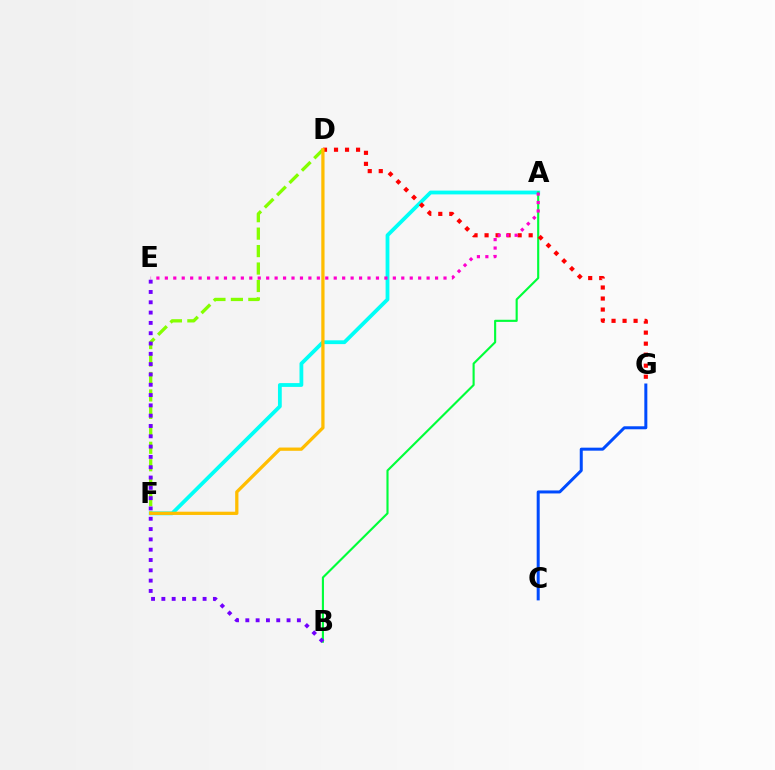{('A', 'F'): [{'color': '#00fff6', 'line_style': 'solid', 'thickness': 2.73}], ('D', 'F'): [{'color': '#84ff00', 'line_style': 'dashed', 'thickness': 2.37}, {'color': '#ffbd00', 'line_style': 'solid', 'thickness': 2.35}], ('C', 'G'): [{'color': '#004bff', 'line_style': 'solid', 'thickness': 2.16}], ('A', 'B'): [{'color': '#00ff39', 'line_style': 'solid', 'thickness': 1.53}], ('D', 'G'): [{'color': '#ff0000', 'line_style': 'dotted', 'thickness': 2.99}], ('A', 'E'): [{'color': '#ff00cf', 'line_style': 'dotted', 'thickness': 2.29}], ('B', 'E'): [{'color': '#7200ff', 'line_style': 'dotted', 'thickness': 2.8}]}